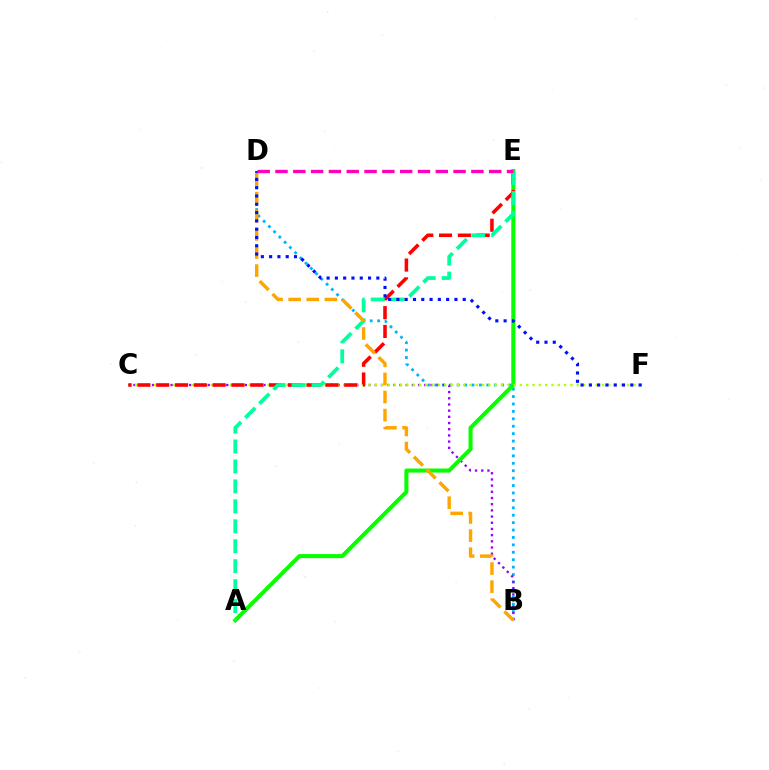{('B', 'D'): [{'color': '#00b5ff', 'line_style': 'dotted', 'thickness': 2.01}, {'color': '#ffa500', 'line_style': 'dashed', 'thickness': 2.46}], ('B', 'C'): [{'color': '#9b00ff', 'line_style': 'dotted', 'thickness': 1.68}], ('A', 'E'): [{'color': '#08ff00', 'line_style': 'solid', 'thickness': 2.92}, {'color': '#00ff9d', 'line_style': 'dashed', 'thickness': 2.71}], ('C', 'F'): [{'color': '#b3ff00', 'line_style': 'dotted', 'thickness': 1.71}], ('C', 'E'): [{'color': '#ff0000', 'line_style': 'dashed', 'thickness': 2.56}], ('D', 'F'): [{'color': '#0010ff', 'line_style': 'dotted', 'thickness': 2.25}], ('D', 'E'): [{'color': '#ff00bd', 'line_style': 'dashed', 'thickness': 2.42}]}